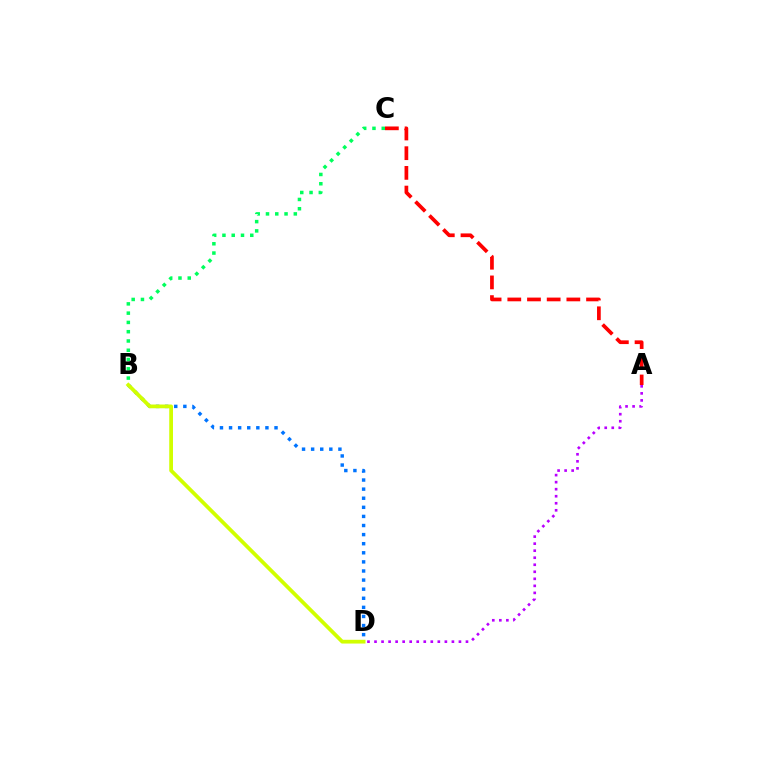{('A', 'C'): [{'color': '#ff0000', 'line_style': 'dashed', 'thickness': 2.67}], ('A', 'D'): [{'color': '#b900ff', 'line_style': 'dotted', 'thickness': 1.91}], ('B', 'D'): [{'color': '#0074ff', 'line_style': 'dotted', 'thickness': 2.47}, {'color': '#d1ff00', 'line_style': 'solid', 'thickness': 2.7}], ('B', 'C'): [{'color': '#00ff5c', 'line_style': 'dotted', 'thickness': 2.52}]}